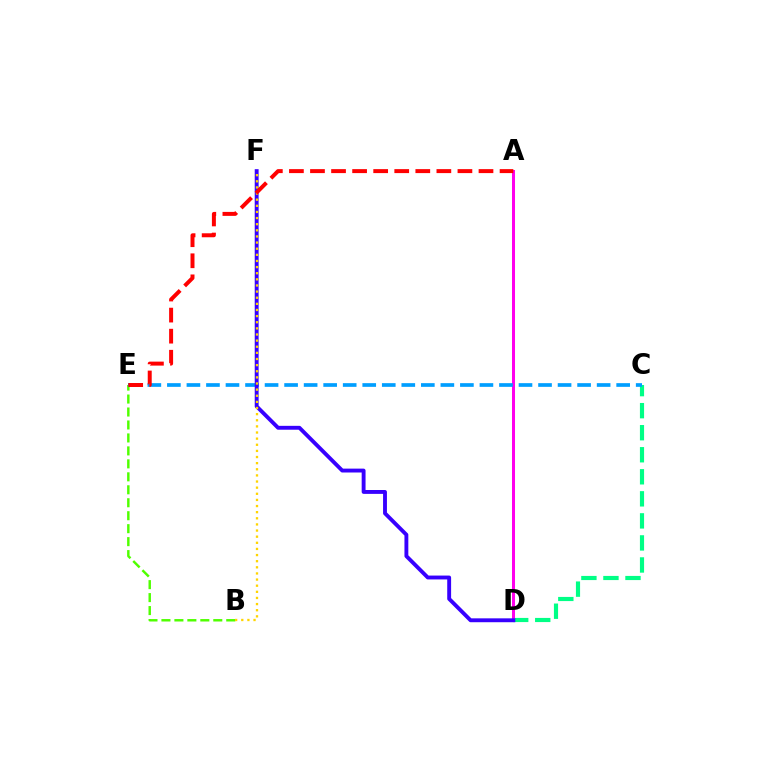{('C', 'D'): [{'color': '#00ff86', 'line_style': 'dashed', 'thickness': 2.99}], ('B', 'E'): [{'color': '#4fff00', 'line_style': 'dashed', 'thickness': 1.76}], ('A', 'D'): [{'color': '#ff00ed', 'line_style': 'solid', 'thickness': 2.17}], ('C', 'E'): [{'color': '#009eff', 'line_style': 'dashed', 'thickness': 2.65}], ('D', 'F'): [{'color': '#3700ff', 'line_style': 'solid', 'thickness': 2.79}], ('B', 'F'): [{'color': '#ffd500', 'line_style': 'dotted', 'thickness': 1.66}], ('A', 'E'): [{'color': '#ff0000', 'line_style': 'dashed', 'thickness': 2.86}]}